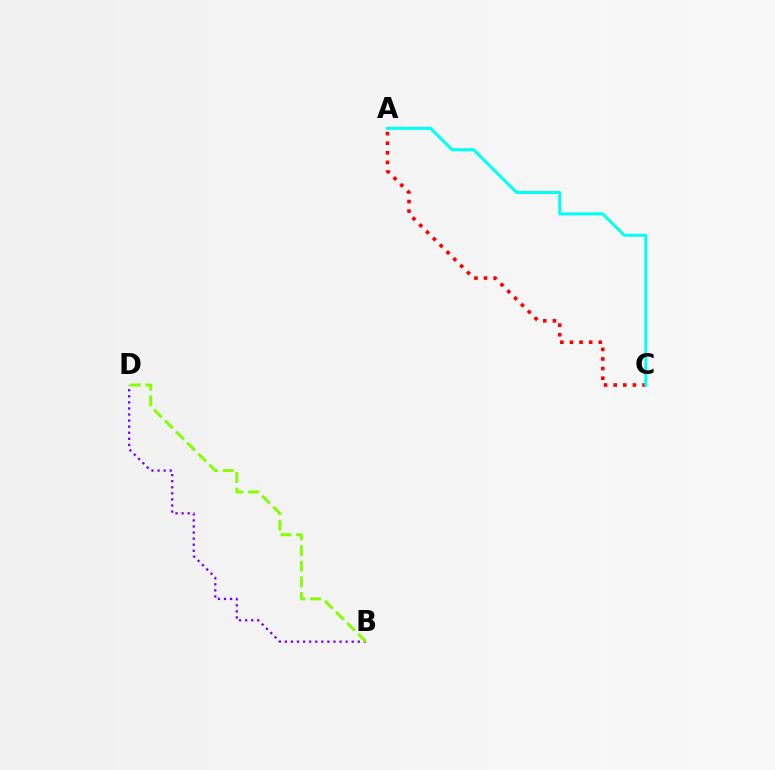{('B', 'D'): [{'color': '#7200ff', 'line_style': 'dotted', 'thickness': 1.65}, {'color': '#84ff00', 'line_style': 'dashed', 'thickness': 2.12}], ('A', 'C'): [{'color': '#ff0000', 'line_style': 'dotted', 'thickness': 2.61}, {'color': '#00fff6', 'line_style': 'solid', 'thickness': 2.17}]}